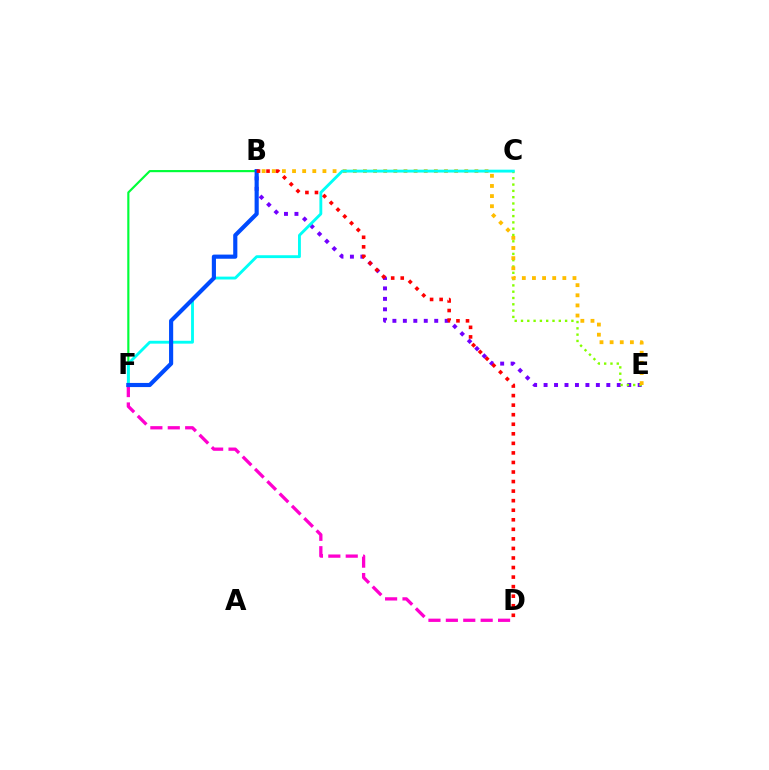{('B', 'E'): [{'color': '#7200ff', 'line_style': 'dotted', 'thickness': 2.84}, {'color': '#ffbd00', 'line_style': 'dotted', 'thickness': 2.75}], ('C', 'E'): [{'color': '#84ff00', 'line_style': 'dotted', 'thickness': 1.71}], ('D', 'F'): [{'color': '#ff00cf', 'line_style': 'dashed', 'thickness': 2.36}], ('B', 'F'): [{'color': '#00ff39', 'line_style': 'solid', 'thickness': 1.55}, {'color': '#004bff', 'line_style': 'solid', 'thickness': 2.98}], ('C', 'F'): [{'color': '#00fff6', 'line_style': 'solid', 'thickness': 2.06}], ('B', 'D'): [{'color': '#ff0000', 'line_style': 'dotted', 'thickness': 2.6}]}